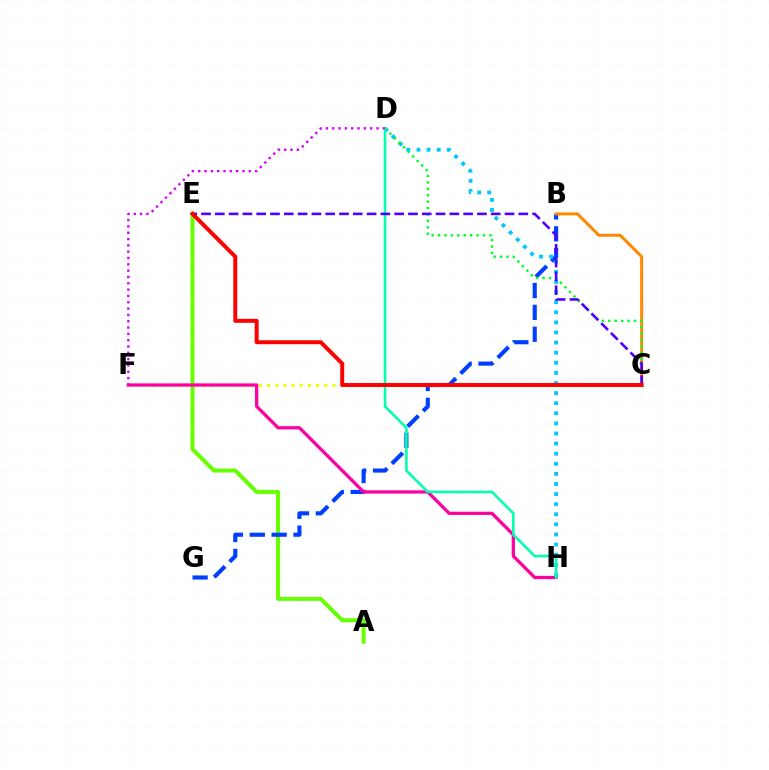{('A', 'E'): [{'color': '#66ff00', 'line_style': 'solid', 'thickness': 2.87}], ('B', 'G'): [{'color': '#003fff', 'line_style': 'dashed', 'thickness': 2.97}], ('B', 'C'): [{'color': '#ff8800', 'line_style': 'solid', 'thickness': 2.16}], ('C', 'F'): [{'color': '#eeff00', 'line_style': 'dotted', 'thickness': 2.22}], ('F', 'H'): [{'color': '#ff00a0', 'line_style': 'solid', 'thickness': 2.35}], ('D', 'H'): [{'color': '#00c7ff', 'line_style': 'dotted', 'thickness': 2.74}, {'color': '#00ffaf', 'line_style': 'solid', 'thickness': 1.85}], ('C', 'D'): [{'color': '#00ff27', 'line_style': 'dotted', 'thickness': 1.74}], ('C', 'E'): [{'color': '#4f00ff', 'line_style': 'dashed', 'thickness': 1.87}, {'color': '#ff0000', 'line_style': 'solid', 'thickness': 2.85}], ('D', 'F'): [{'color': '#d600ff', 'line_style': 'dotted', 'thickness': 1.72}]}